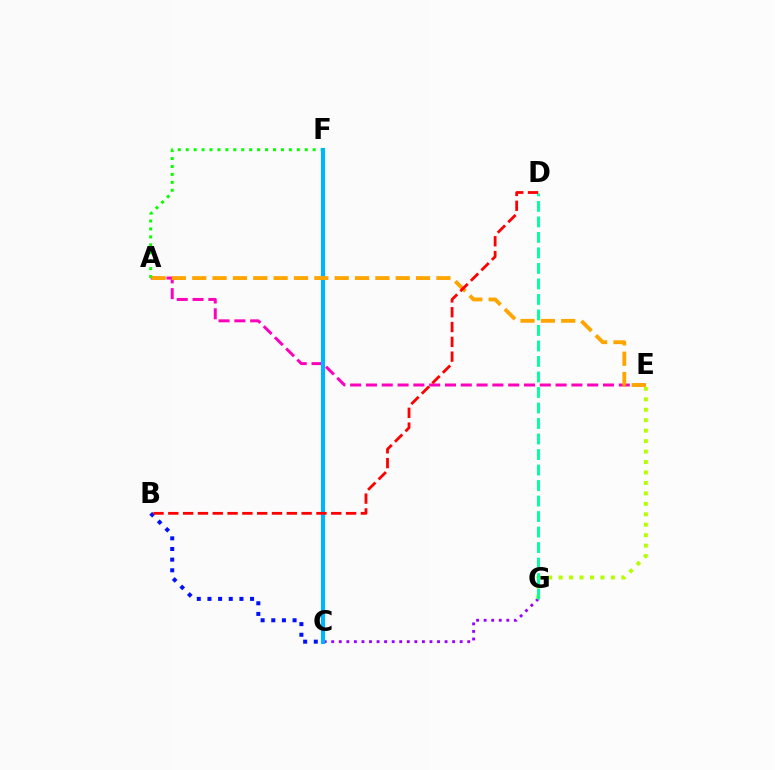{('C', 'G'): [{'color': '#9b00ff', 'line_style': 'dotted', 'thickness': 2.05}], ('A', 'E'): [{'color': '#ff00bd', 'line_style': 'dashed', 'thickness': 2.15}, {'color': '#ffa500', 'line_style': 'dashed', 'thickness': 2.76}], ('A', 'F'): [{'color': '#08ff00', 'line_style': 'dotted', 'thickness': 2.16}], ('E', 'G'): [{'color': '#b3ff00', 'line_style': 'dotted', 'thickness': 2.84}], ('D', 'G'): [{'color': '#00ff9d', 'line_style': 'dashed', 'thickness': 2.11}], ('C', 'F'): [{'color': '#00b5ff', 'line_style': 'solid', 'thickness': 2.94}], ('B', 'C'): [{'color': '#0010ff', 'line_style': 'dotted', 'thickness': 2.89}], ('B', 'D'): [{'color': '#ff0000', 'line_style': 'dashed', 'thickness': 2.01}]}